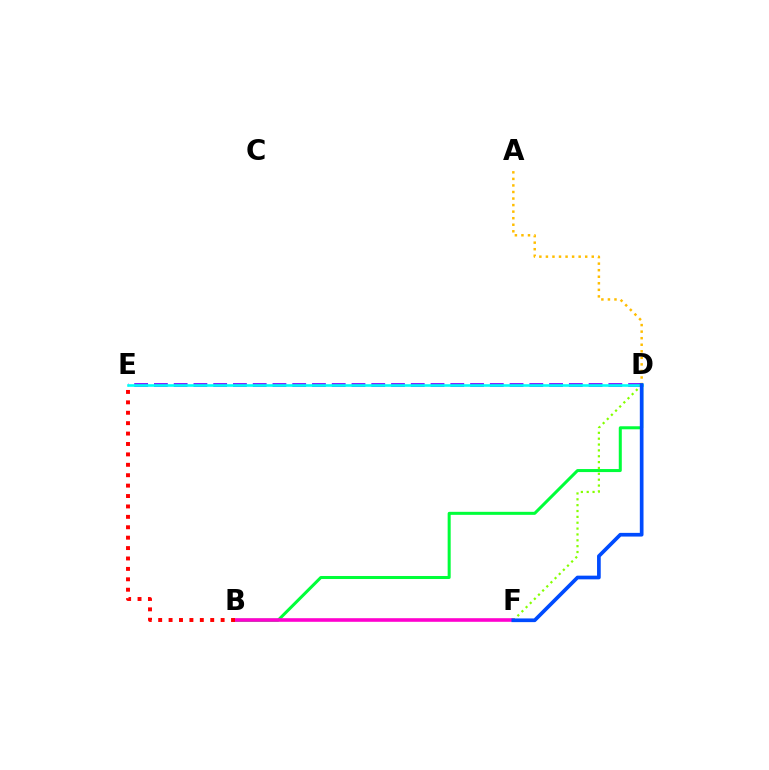{('D', 'E'): [{'color': '#7200ff', 'line_style': 'dashed', 'thickness': 2.68}, {'color': '#00fff6', 'line_style': 'solid', 'thickness': 1.88}], ('A', 'D'): [{'color': '#ffbd00', 'line_style': 'dotted', 'thickness': 1.78}], ('B', 'D'): [{'color': '#00ff39', 'line_style': 'solid', 'thickness': 2.18}], ('B', 'F'): [{'color': '#ff00cf', 'line_style': 'solid', 'thickness': 2.59}], ('D', 'F'): [{'color': '#84ff00', 'line_style': 'dotted', 'thickness': 1.59}, {'color': '#004bff', 'line_style': 'solid', 'thickness': 2.66}], ('B', 'E'): [{'color': '#ff0000', 'line_style': 'dotted', 'thickness': 2.83}]}